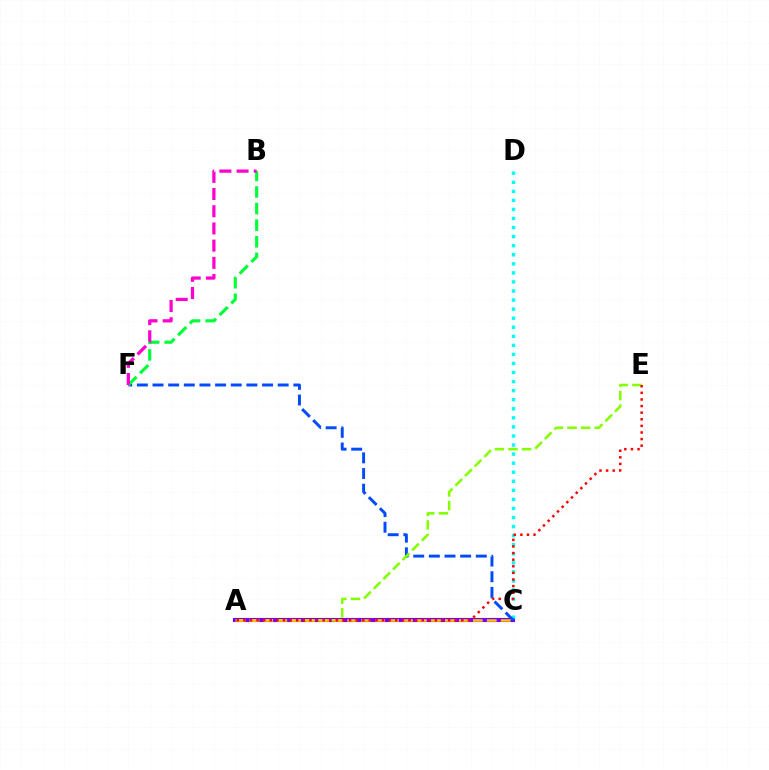{('A', 'C'): [{'color': '#7200ff', 'line_style': 'solid', 'thickness': 2.97}, {'color': '#ffbd00', 'line_style': 'dashed', 'thickness': 1.9}], ('C', 'D'): [{'color': '#00fff6', 'line_style': 'dotted', 'thickness': 2.46}], ('C', 'F'): [{'color': '#004bff', 'line_style': 'dashed', 'thickness': 2.13}], ('B', 'F'): [{'color': '#00ff39', 'line_style': 'dashed', 'thickness': 2.25}, {'color': '#ff00cf', 'line_style': 'dashed', 'thickness': 2.34}], ('A', 'E'): [{'color': '#84ff00', 'line_style': 'dashed', 'thickness': 1.85}, {'color': '#ff0000', 'line_style': 'dotted', 'thickness': 1.79}]}